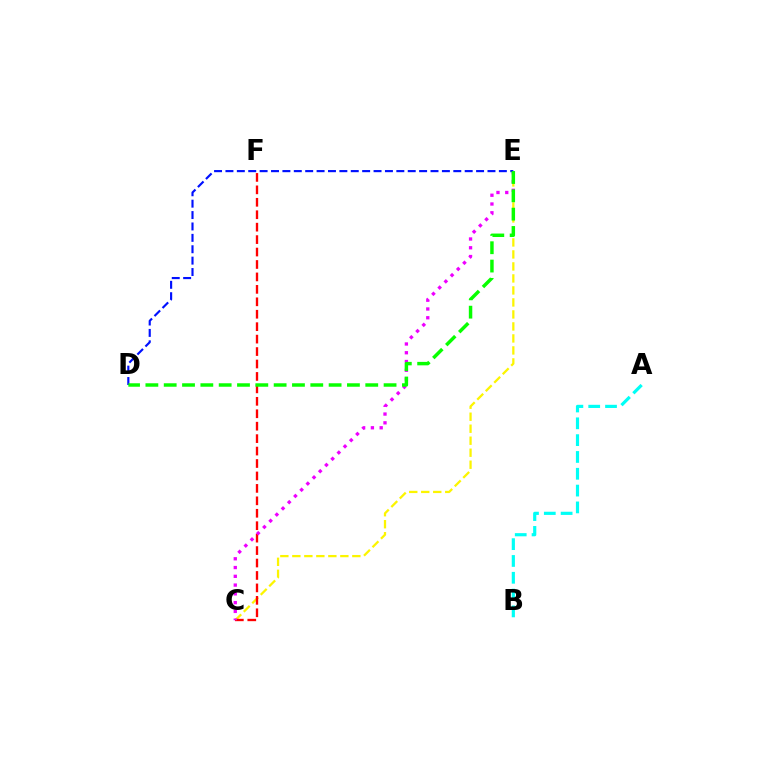{('C', 'E'): [{'color': '#fcf500', 'line_style': 'dashed', 'thickness': 1.63}, {'color': '#ee00ff', 'line_style': 'dotted', 'thickness': 2.38}], ('C', 'F'): [{'color': '#ff0000', 'line_style': 'dashed', 'thickness': 1.69}], ('D', 'E'): [{'color': '#0010ff', 'line_style': 'dashed', 'thickness': 1.55}, {'color': '#08ff00', 'line_style': 'dashed', 'thickness': 2.49}], ('A', 'B'): [{'color': '#00fff6', 'line_style': 'dashed', 'thickness': 2.28}]}